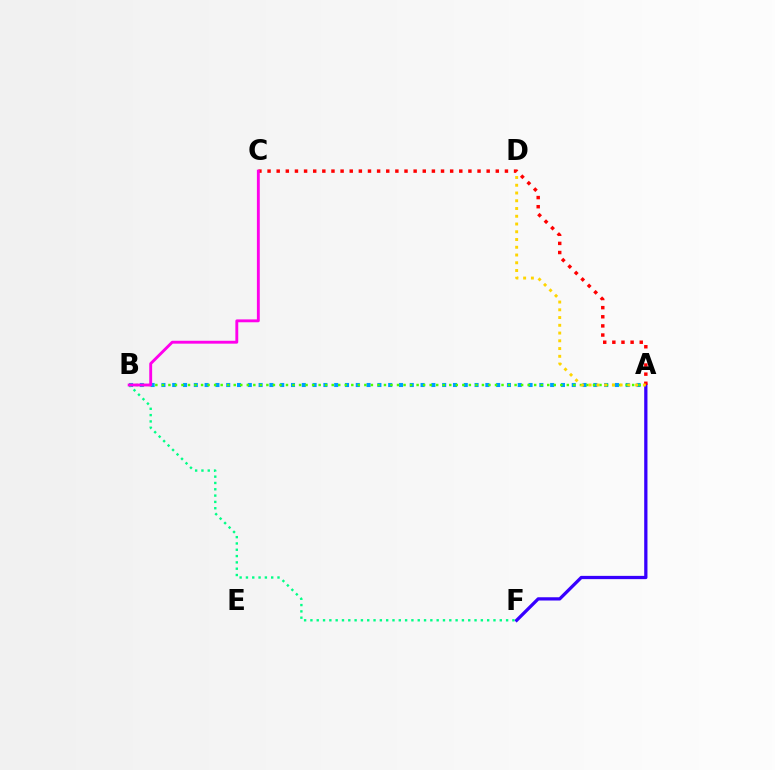{('A', 'B'): [{'color': '#009eff', 'line_style': 'dotted', 'thickness': 2.93}, {'color': '#4fff00', 'line_style': 'dotted', 'thickness': 1.77}], ('A', 'F'): [{'color': '#3700ff', 'line_style': 'solid', 'thickness': 2.35}], ('B', 'F'): [{'color': '#00ff86', 'line_style': 'dotted', 'thickness': 1.72}], ('A', 'C'): [{'color': '#ff0000', 'line_style': 'dotted', 'thickness': 2.48}], ('B', 'C'): [{'color': '#ff00ed', 'line_style': 'solid', 'thickness': 2.07}], ('A', 'D'): [{'color': '#ffd500', 'line_style': 'dotted', 'thickness': 2.11}]}